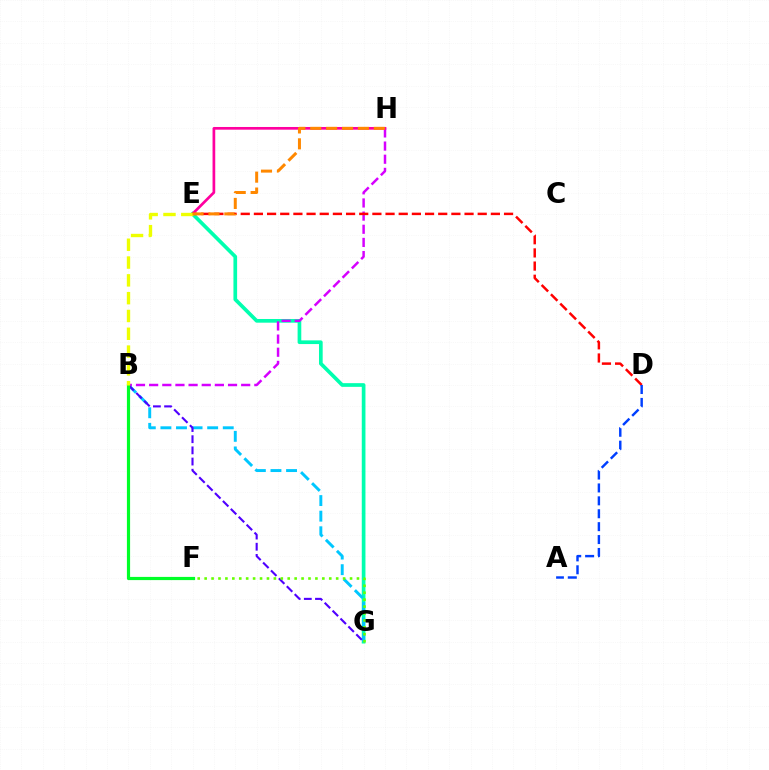{('E', 'G'): [{'color': '#00ffaf', 'line_style': 'solid', 'thickness': 2.65}], ('B', 'G'): [{'color': '#00c7ff', 'line_style': 'dashed', 'thickness': 2.12}, {'color': '#4f00ff', 'line_style': 'dashed', 'thickness': 1.52}], ('B', 'H'): [{'color': '#d600ff', 'line_style': 'dashed', 'thickness': 1.79}], ('E', 'H'): [{'color': '#ff00a0', 'line_style': 'solid', 'thickness': 1.94}, {'color': '#ff8800', 'line_style': 'dashed', 'thickness': 2.16}], ('D', 'E'): [{'color': '#ff0000', 'line_style': 'dashed', 'thickness': 1.79}], ('F', 'G'): [{'color': '#66ff00', 'line_style': 'dotted', 'thickness': 1.88}], ('B', 'F'): [{'color': '#00ff27', 'line_style': 'solid', 'thickness': 2.3}], ('B', 'E'): [{'color': '#eeff00', 'line_style': 'dashed', 'thickness': 2.42}], ('A', 'D'): [{'color': '#003fff', 'line_style': 'dashed', 'thickness': 1.75}]}